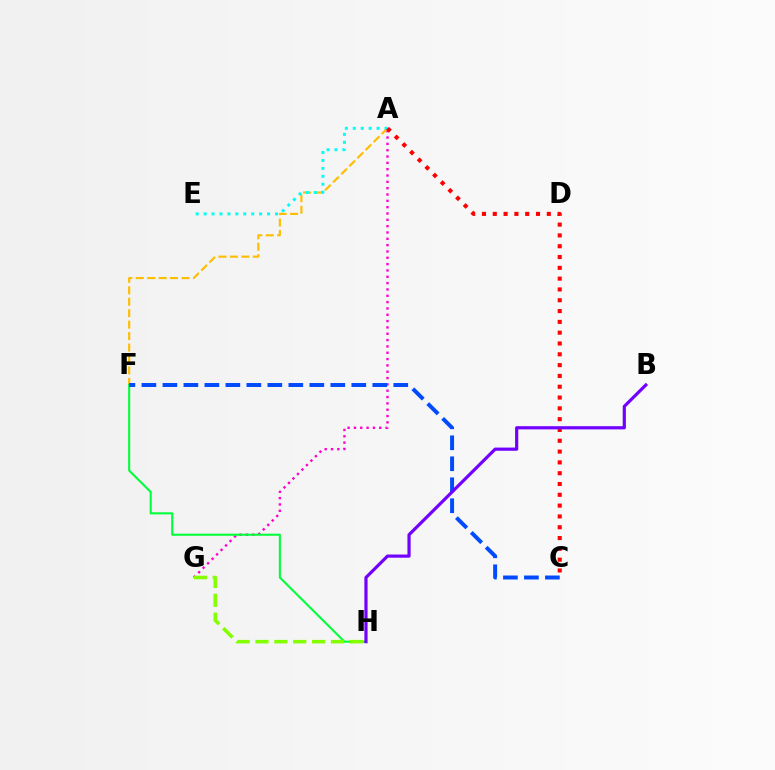{('A', 'G'): [{'color': '#ff00cf', 'line_style': 'dotted', 'thickness': 1.72}], ('A', 'F'): [{'color': '#ffbd00', 'line_style': 'dashed', 'thickness': 1.55}], ('F', 'H'): [{'color': '#00ff39', 'line_style': 'solid', 'thickness': 1.5}], ('A', 'E'): [{'color': '#00fff6', 'line_style': 'dotted', 'thickness': 2.16}], ('C', 'F'): [{'color': '#004bff', 'line_style': 'dashed', 'thickness': 2.85}], ('G', 'H'): [{'color': '#84ff00', 'line_style': 'dashed', 'thickness': 2.56}], ('A', 'C'): [{'color': '#ff0000', 'line_style': 'dotted', 'thickness': 2.94}], ('B', 'H'): [{'color': '#7200ff', 'line_style': 'solid', 'thickness': 2.29}]}